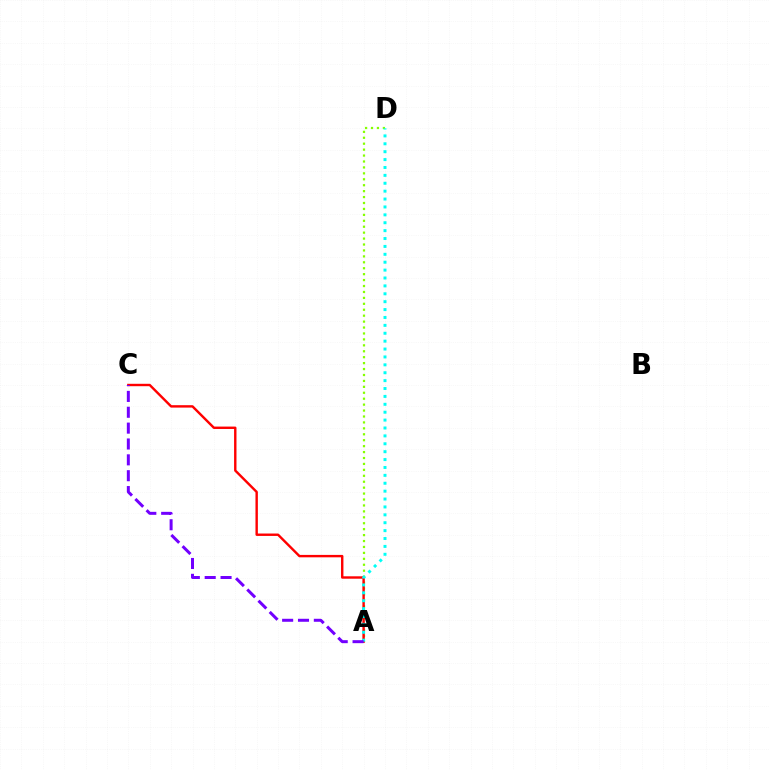{('A', 'D'): [{'color': '#84ff00', 'line_style': 'dotted', 'thickness': 1.61}, {'color': '#00fff6', 'line_style': 'dotted', 'thickness': 2.14}], ('A', 'C'): [{'color': '#ff0000', 'line_style': 'solid', 'thickness': 1.73}, {'color': '#7200ff', 'line_style': 'dashed', 'thickness': 2.15}]}